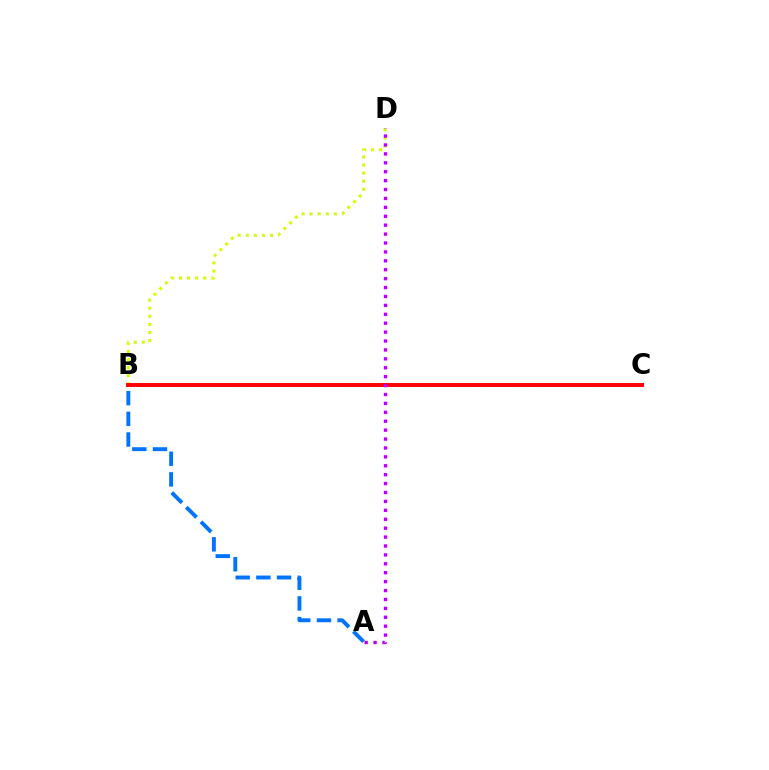{('A', 'B'): [{'color': '#0074ff', 'line_style': 'dashed', 'thickness': 2.81}], ('B', 'D'): [{'color': '#d1ff00', 'line_style': 'dotted', 'thickness': 2.2}], ('B', 'C'): [{'color': '#00ff5c', 'line_style': 'dotted', 'thickness': 1.69}, {'color': '#ff0000', 'line_style': 'solid', 'thickness': 2.83}], ('A', 'D'): [{'color': '#b900ff', 'line_style': 'dotted', 'thickness': 2.42}]}